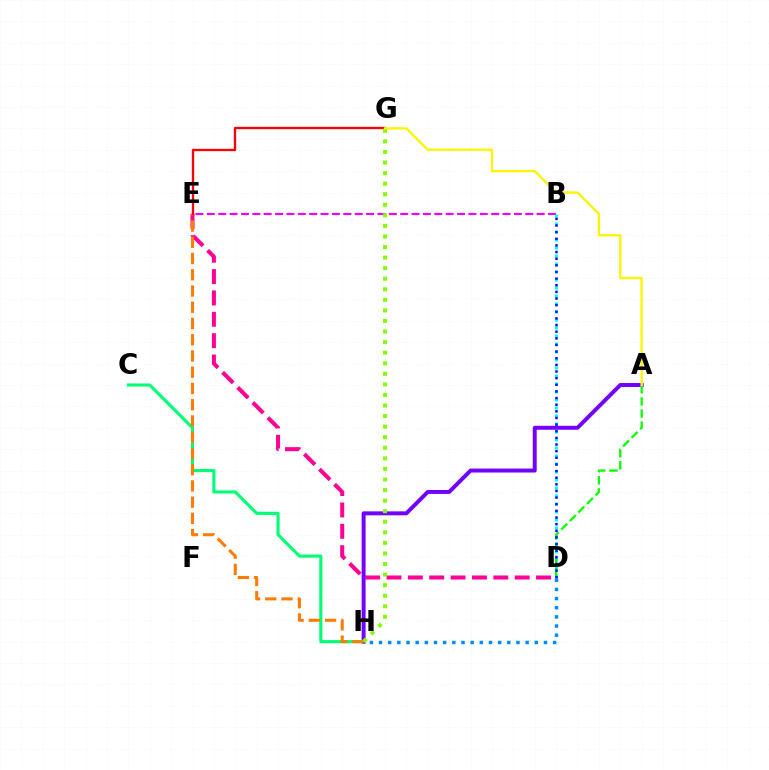{('C', 'H'): [{'color': '#00ff74', 'line_style': 'solid', 'thickness': 2.24}], ('D', 'H'): [{'color': '#008cff', 'line_style': 'dotted', 'thickness': 2.49}], ('D', 'E'): [{'color': '#ff0094', 'line_style': 'dashed', 'thickness': 2.9}], ('A', 'H'): [{'color': '#7200ff', 'line_style': 'solid', 'thickness': 2.84}], ('B', 'E'): [{'color': '#ee00ff', 'line_style': 'dashed', 'thickness': 1.55}], ('B', 'D'): [{'color': '#00fff6', 'line_style': 'dotted', 'thickness': 2.17}, {'color': '#0010ff', 'line_style': 'dotted', 'thickness': 1.8}], ('E', 'H'): [{'color': '#ff7c00', 'line_style': 'dashed', 'thickness': 2.21}], ('A', 'D'): [{'color': '#08ff00', 'line_style': 'dashed', 'thickness': 1.65}], ('E', 'G'): [{'color': '#ff0000', 'line_style': 'solid', 'thickness': 1.67}], ('G', 'H'): [{'color': '#84ff00', 'line_style': 'dotted', 'thickness': 2.87}], ('A', 'G'): [{'color': '#fcf500', 'line_style': 'solid', 'thickness': 1.68}]}